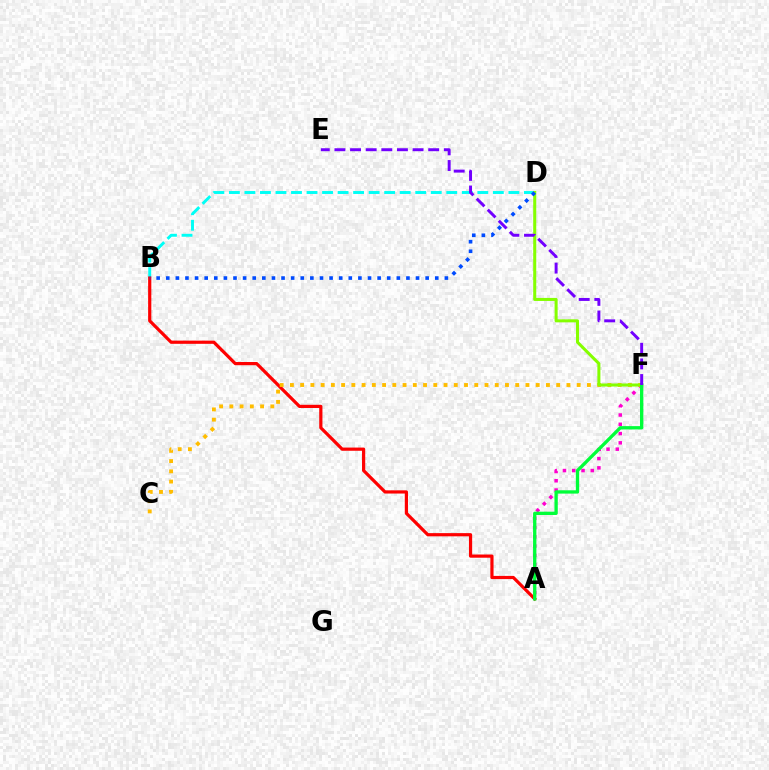{('A', 'F'): [{'color': '#ff00cf', 'line_style': 'dotted', 'thickness': 2.52}, {'color': '#00ff39', 'line_style': 'solid', 'thickness': 2.39}], ('B', 'D'): [{'color': '#00fff6', 'line_style': 'dashed', 'thickness': 2.11}, {'color': '#004bff', 'line_style': 'dotted', 'thickness': 2.61}], ('A', 'B'): [{'color': '#ff0000', 'line_style': 'solid', 'thickness': 2.3}], ('C', 'F'): [{'color': '#ffbd00', 'line_style': 'dotted', 'thickness': 2.78}], ('D', 'F'): [{'color': '#84ff00', 'line_style': 'solid', 'thickness': 2.19}], ('E', 'F'): [{'color': '#7200ff', 'line_style': 'dashed', 'thickness': 2.12}]}